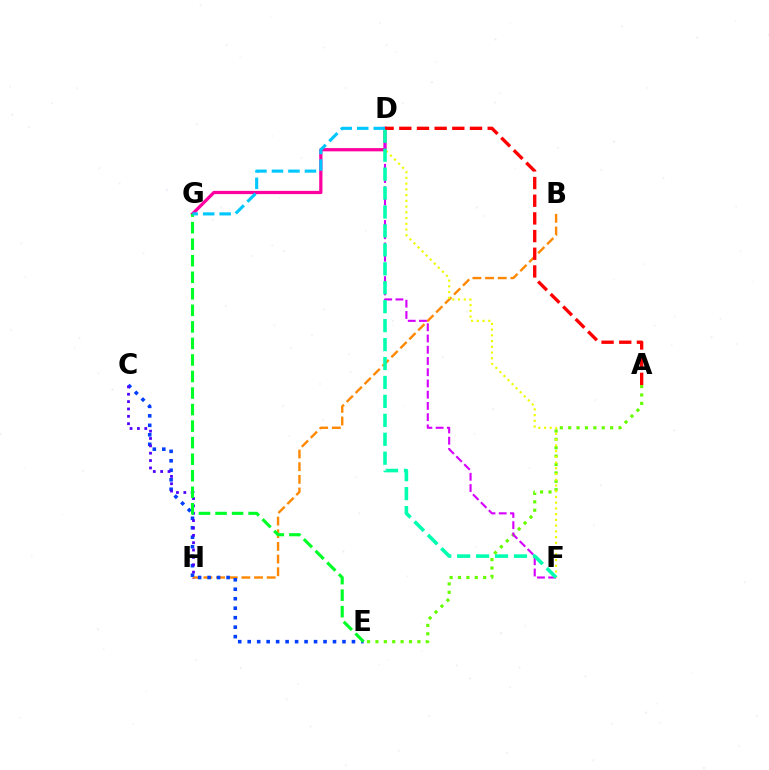{('B', 'H'): [{'color': '#ff8800', 'line_style': 'dashed', 'thickness': 1.72}], ('C', 'E'): [{'color': '#003fff', 'line_style': 'dotted', 'thickness': 2.58}], ('A', 'E'): [{'color': '#66ff00', 'line_style': 'dotted', 'thickness': 2.28}], ('C', 'H'): [{'color': '#4f00ff', 'line_style': 'dotted', 'thickness': 2.0}], ('D', 'F'): [{'color': '#eeff00', 'line_style': 'dotted', 'thickness': 1.56}, {'color': '#d600ff', 'line_style': 'dashed', 'thickness': 1.53}, {'color': '#00ffaf', 'line_style': 'dashed', 'thickness': 2.57}], ('D', 'G'): [{'color': '#ff00a0', 'line_style': 'solid', 'thickness': 2.33}, {'color': '#00c7ff', 'line_style': 'dashed', 'thickness': 2.24}], ('E', 'G'): [{'color': '#00ff27', 'line_style': 'dashed', 'thickness': 2.25}], ('A', 'D'): [{'color': '#ff0000', 'line_style': 'dashed', 'thickness': 2.4}]}